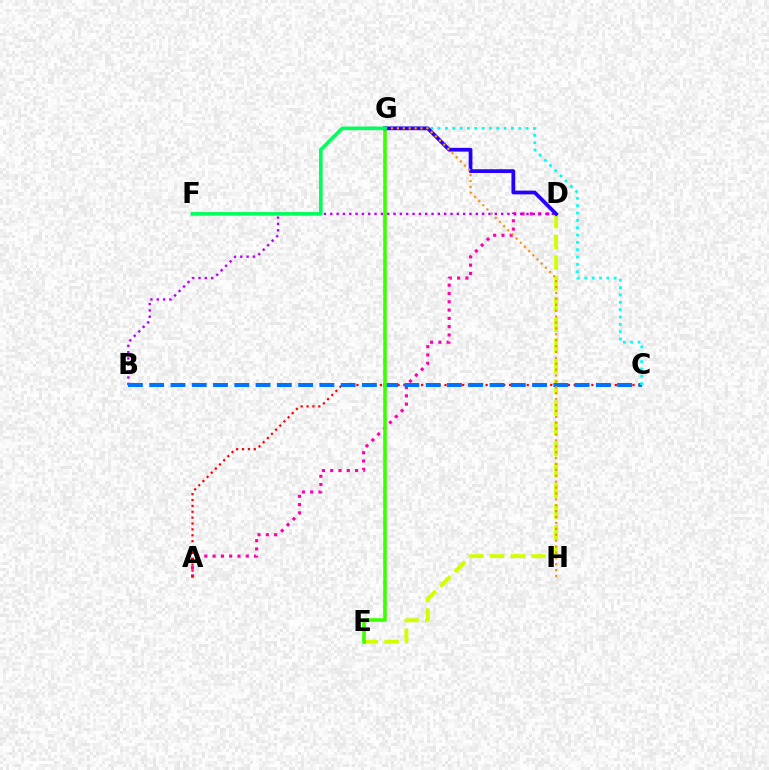{('A', 'D'): [{'color': '#ff00ac', 'line_style': 'dotted', 'thickness': 2.25}], ('D', 'E'): [{'color': '#d1ff00', 'line_style': 'dashed', 'thickness': 2.82}], ('B', 'D'): [{'color': '#b900ff', 'line_style': 'dotted', 'thickness': 1.72}], ('A', 'C'): [{'color': '#ff0000', 'line_style': 'dotted', 'thickness': 1.6}], ('B', 'C'): [{'color': '#0074ff', 'line_style': 'dashed', 'thickness': 2.89}], ('E', 'G'): [{'color': '#3dff00', 'line_style': 'solid', 'thickness': 2.59}], ('C', 'G'): [{'color': '#00fff6', 'line_style': 'dotted', 'thickness': 1.99}], ('D', 'G'): [{'color': '#2500ff', 'line_style': 'solid', 'thickness': 2.7}], ('G', 'H'): [{'color': '#ff9400', 'line_style': 'dotted', 'thickness': 1.6}], ('F', 'G'): [{'color': '#00ff5c', 'line_style': 'solid', 'thickness': 2.61}]}